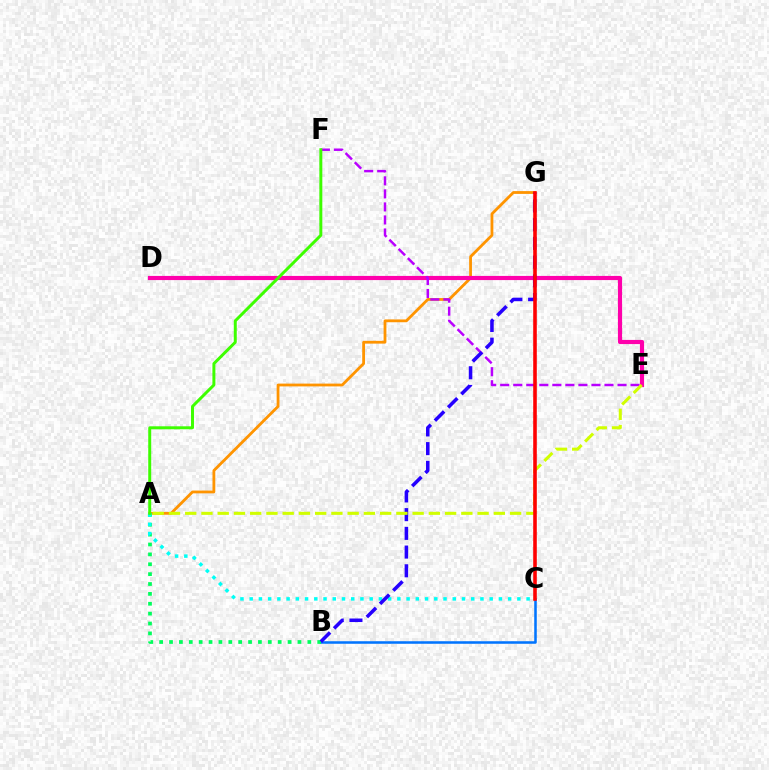{('A', 'G'): [{'color': '#ff9400', 'line_style': 'solid', 'thickness': 2.02}], ('D', 'E'): [{'color': '#ff00ac', 'line_style': 'solid', 'thickness': 2.99}], ('B', 'C'): [{'color': '#0074ff', 'line_style': 'solid', 'thickness': 1.83}], ('A', 'B'): [{'color': '#00ff5c', 'line_style': 'dotted', 'thickness': 2.68}], ('A', 'C'): [{'color': '#00fff6', 'line_style': 'dotted', 'thickness': 2.51}], ('E', 'F'): [{'color': '#b900ff', 'line_style': 'dashed', 'thickness': 1.77}], ('B', 'G'): [{'color': '#2500ff', 'line_style': 'dashed', 'thickness': 2.54}], ('A', 'E'): [{'color': '#d1ff00', 'line_style': 'dashed', 'thickness': 2.21}], ('C', 'G'): [{'color': '#ff0000', 'line_style': 'solid', 'thickness': 2.58}], ('A', 'F'): [{'color': '#3dff00', 'line_style': 'solid', 'thickness': 2.14}]}